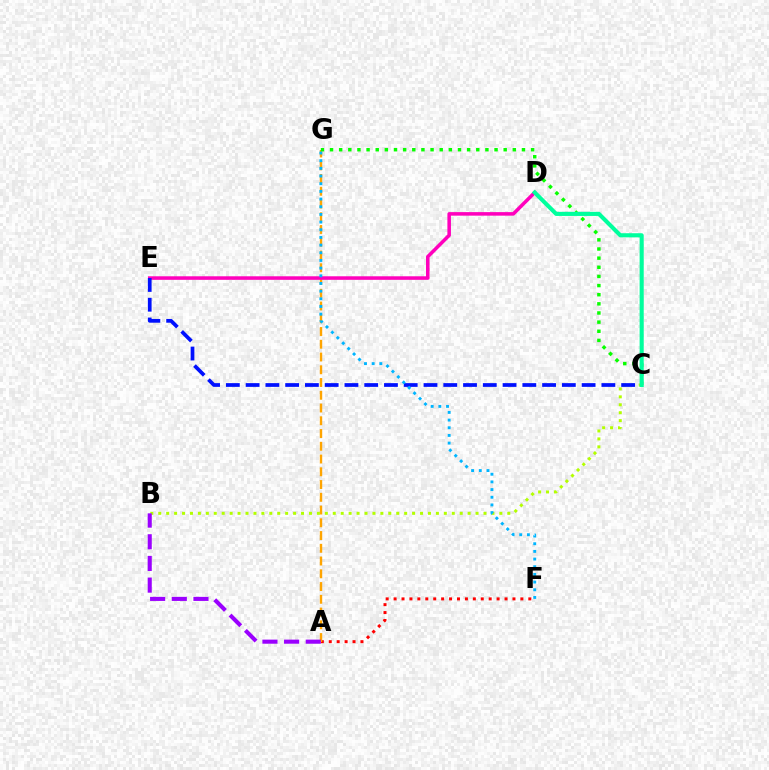{('A', 'F'): [{'color': '#ff0000', 'line_style': 'dotted', 'thickness': 2.15}], ('A', 'G'): [{'color': '#ffa500', 'line_style': 'dashed', 'thickness': 1.73}], ('D', 'E'): [{'color': '#ff00bd', 'line_style': 'solid', 'thickness': 2.55}], ('C', 'G'): [{'color': '#08ff00', 'line_style': 'dotted', 'thickness': 2.48}], ('B', 'C'): [{'color': '#b3ff00', 'line_style': 'dotted', 'thickness': 2.16}], ('A', 'B'): [{'color': '#9b00ff', 'line_style': 'dashed', 'thickness': 2.94}], ('C', 'E'): [{'color': '#0010ff', 'line_style': 'dashed', 'thickness': 2.68}], ('C', 'D'): [{'color': '#00ff9d', 'line_style': 'solid', 'thickness': 2.96}], ('F', 'G'): [{'color': '#00b5ff', 'line_style': 'dotted', 'thickness': 2.08}]}